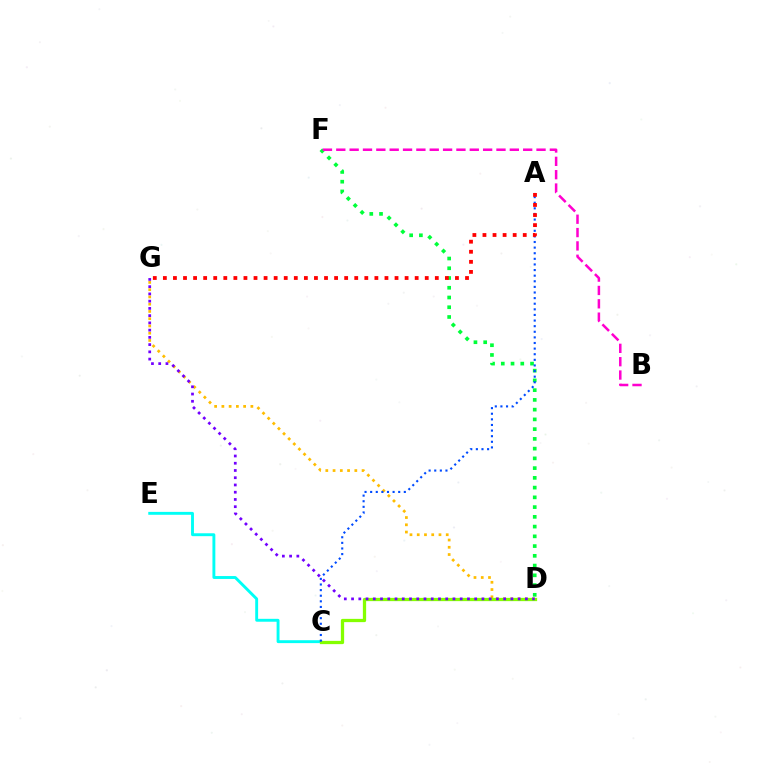{('C', 'E'): [{'color': '#00fff6', 'line_style': 'solid', 'thickness': 2.08}], ('D', 'G'): [{'color': '#ffbd00', 'line_style': 'dotted', 'thickness': 1.97}, {'color': '#7200ff', 'line_style': 'dotted', 'thickness': 1.97}], ('D', 'F'): [{'color': '#00ff39', 'line_style': 'dotted', 'thickness': 2.65}], ('C', 'D'): [{'color': '#84ff00', 'line_style': 'solid', 'thickness': 2.35}], ('A', 'C'): [{'color': '#004bff', 'line_style': 'dotted', 'thickness': 1.52}], ('B', 'F'): [{'color': '#ff00cf', 'line_style': 'dashed', 'thickness': 1.81}], ('A', 'G'): [{'color': '#ff0000', 'line_style': 'dotted', 'thickness': 2.74}]}